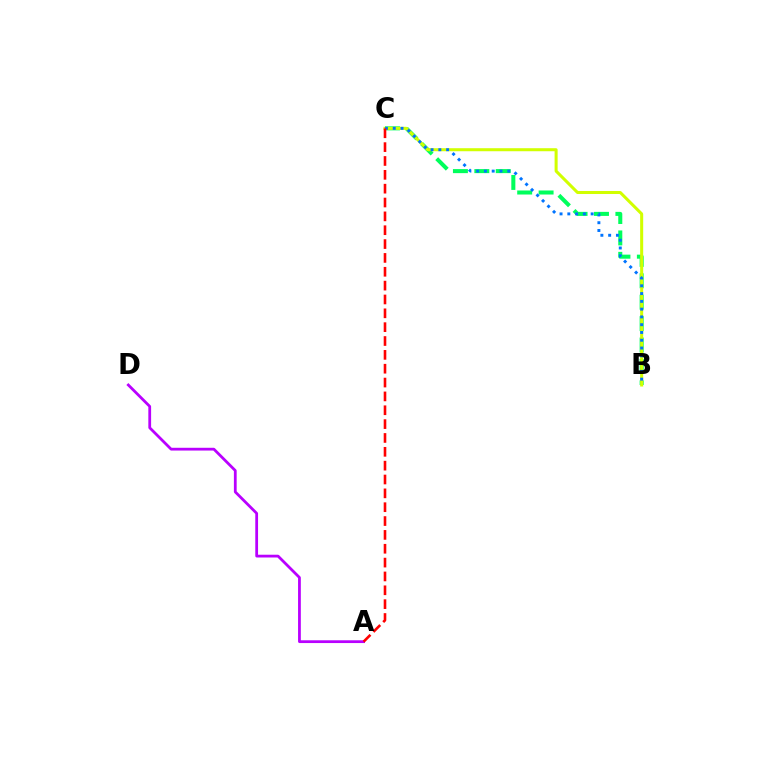{('A', 'D'): [{'color': '#b900ff', 'line_style': 'solid', 'thickness': 2.0}], ('B', 'C'): [{'color': '#00ff5c', 'line_style': 'dashed', 'thickness': 2.91}, {'color': '#d1ff00', 'line_style': 'solid', 'thickness': 2.18}, {'color': '#0074ff', 'line_style': 'dotted', 'thickness': 2.11}], ('A', 'C'): [{'color': '#ff0000', 'line_style': 'dashed', 'thickness': 1.88}]}